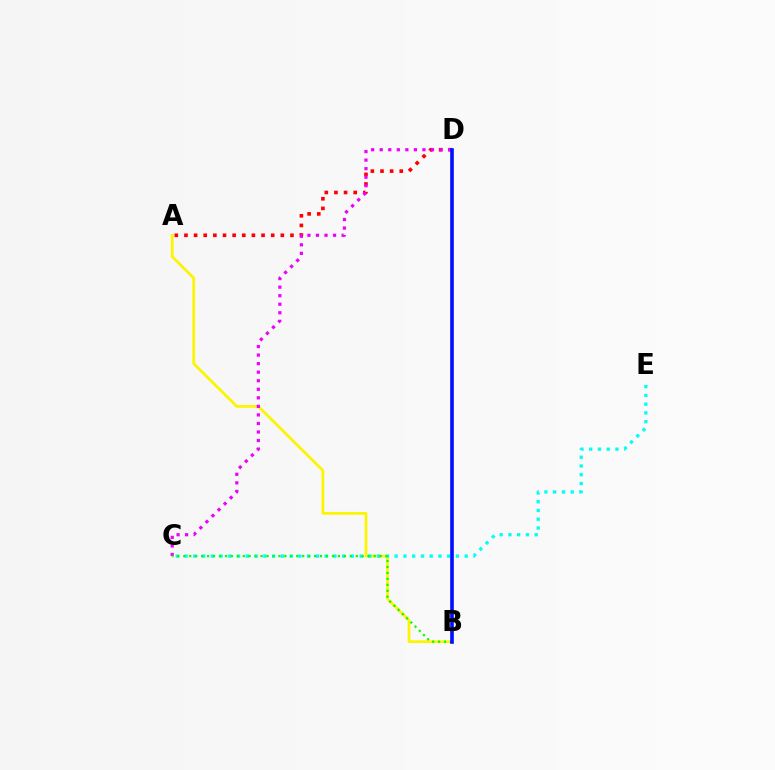{('A', 'B'): [{'color': '#fcf500', 'line_style': 'solid', 'thickness': 1.98}], ('A', 'D'): [{'color': '#ff0000', 'line_style': 'dotted', 'thickness': 2.62}], ('C', 'D'): [{'color': '#ee00ff', 'line_style': 'dotted', 'thickness': 2.32}], ('C', 'E'): [{'color': '#00fff6', 'line_style': 'dotted', 'thickness': 2.38}], ('B', 'C'): [{'color': '#08ff00', 'line_style': 'dotted', 'thickness': 1.62}], ('B', 'D'): [{'color': '#0010ff', 'line_style': 'solid', 'thickness': 2.61}]}